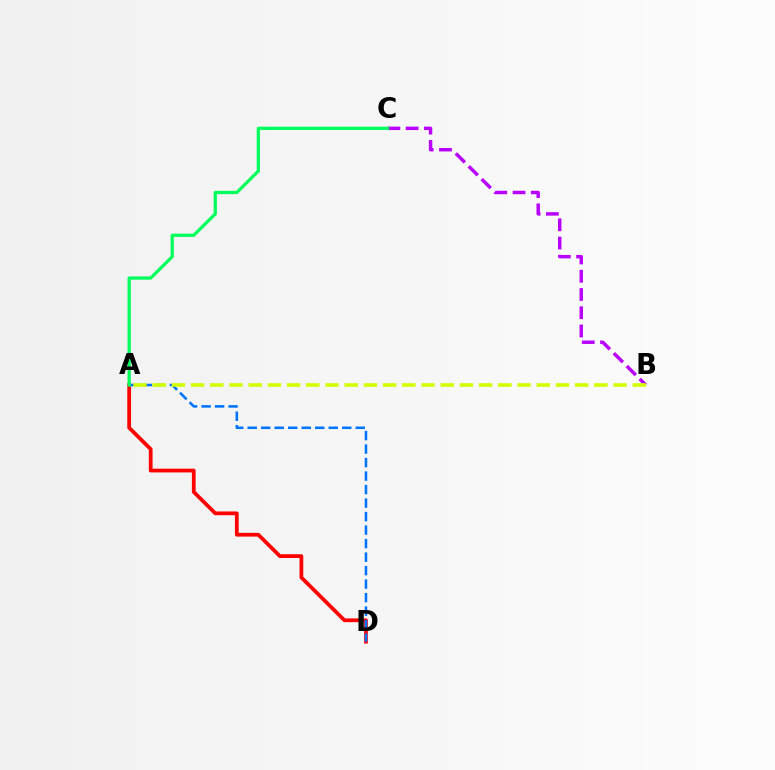{('A', 'D'): [{'color': '#ff0000', 'line_style': 'solid', 'thickness': 2.7}, {'color': '#0074ff', 'line_style': 'dashed', 'thickness': 1.83}], ('B', 'C'): [{'color': '#b900ff', 'line_style': 'dashed', 'thickness': 2.48}], ('A', 'C'): [{'color': '#00ff5c', 'line_style': 'solid', 'thickness': 2.35}], ('A', 'B'): [{'color': '#d1ff00', 'line_style': 'dashed', 'thickness': 2.61}]}